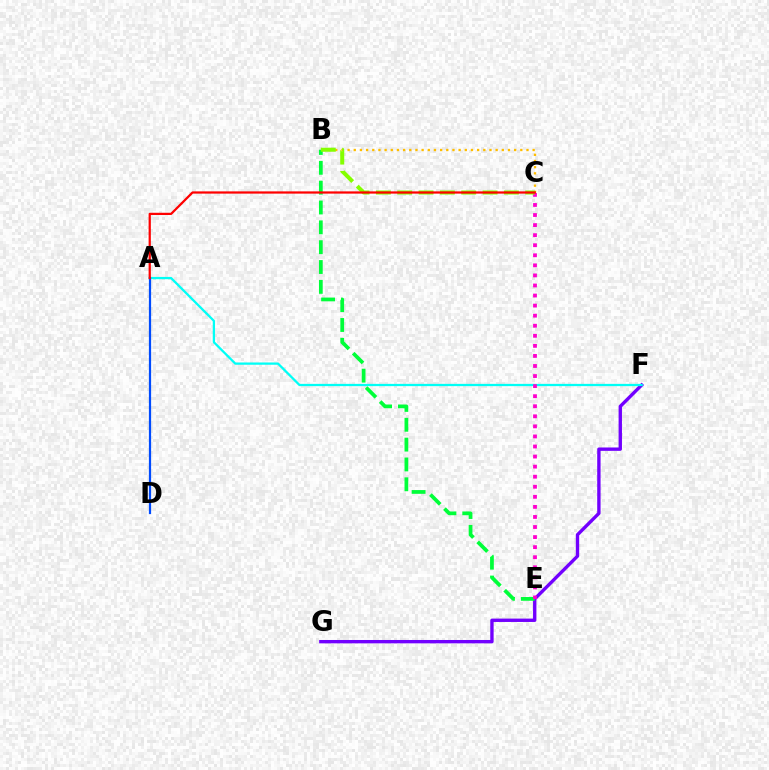{('F', 'G'): [{'color': '#7200ff', 'line_style': 'solid', 'thickness': 2.42}], ('A', 'F'): [{'color': '#00fff6', 'line_style': 'solid', 'thickness': 1.63}], ('B', 'E'): [{'color': '#00ff39', 'line_style': 'dashed', 'thickness': 2.7}], ('A', 'D'): [{'color': '#004bff', 'line_style': 'solid', 'thickness': 1.6}], ('B', 'C'): [{'color': '#ffbd00', 'line_style': 'dotted', 'thickness': 1.68}, {'color': '#84ff00', 'line_style': 'dashed', 'thickness': 2.9}], ('C', 'E'): [{'color': '#ff00cf', 'line_style': 'dotted', 'thickness': 2.73}], ('A', 'C'): [{'color': '#ff0000', 'line_style': 'solid', 'thickness': 1.61}]}